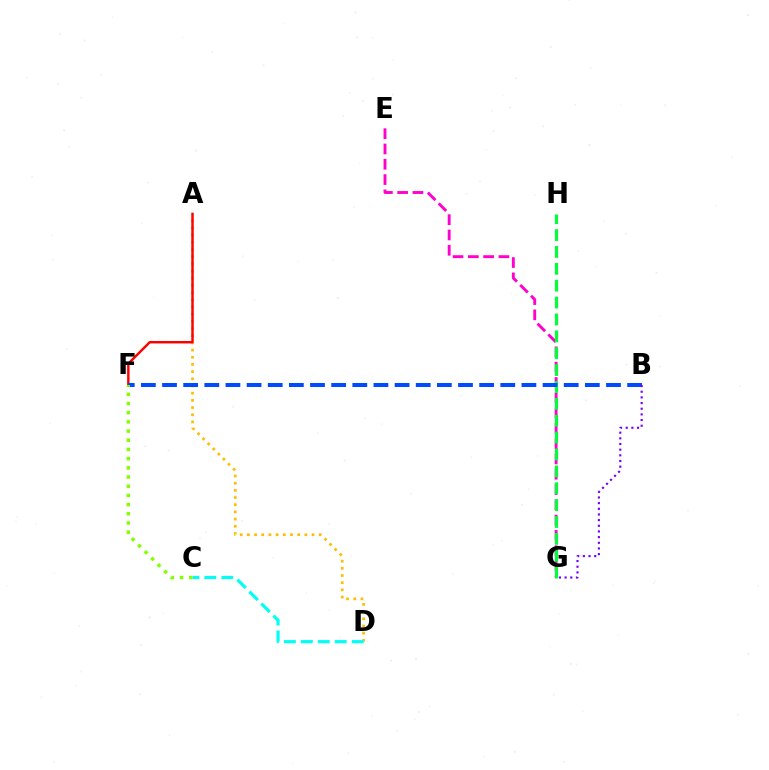{('A', 'D'): [{'color': '#ffbd00', 'line_style': 'dotted', 'thickness': 1.95}], ('E', 'G'): [{'color': '#ff00cf', 'line_style': 'dashed', 'thickness': 2.08}], ('G', 'H'): [{'color': '#00ff39', 'line_style': 'dashed', 'thickness': 2.29}], ('A', 'F'): [{'color': '#ff0000', 'line_style': 'solid', 'thickness': 1.75}], ('B', 'F'): [{'color': '#004bff', 'line_style': 'dashed', 'thickness': 2.87}], ('C', 'D'): [{'color': '#00fff6', 'line_style': 'dashed', 'thickness': 2.3}], ('C', 'F'): [{'color': '#84ff00', 'line_style': 'dotted', 'thickness': 2.5}], ('B', 'G'): [{'color': '#7200ff', 'line_style': 'dotted', 'thickness': 1.54}]}